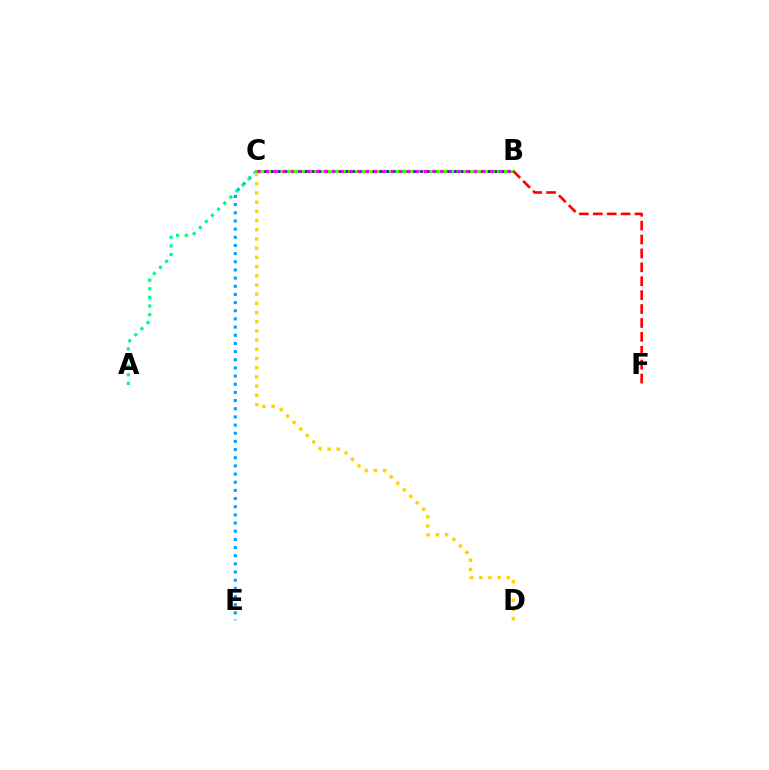{('C', 'E'): [{'color': '#009eff', 'line_style': 'dotted', 'thickness': 2.22}], ('B', 'C'): [{'color': '#4fff00', 'line_style': 'solid', 'thickness': 2.25}, {'color': '#3700ff', 'line_style': 'dotted', 'thickness': 1.84}, {'color': '#ff00ed', 'line_style': 'dotted', 'thickness': 2.26}], ('A', 'C'): [{'color': '#00ff86', 'line_style': 'dotted', 'thickness': 2.34}], ('C', 'D'): [{'color': '#ffd500', 'line_style': 'dotted', 'thickness': 2.5}], ('B', 'F'): [{'color': '#ff0000', 'line_style': 'dashed', 'thickness': 1.89}]}